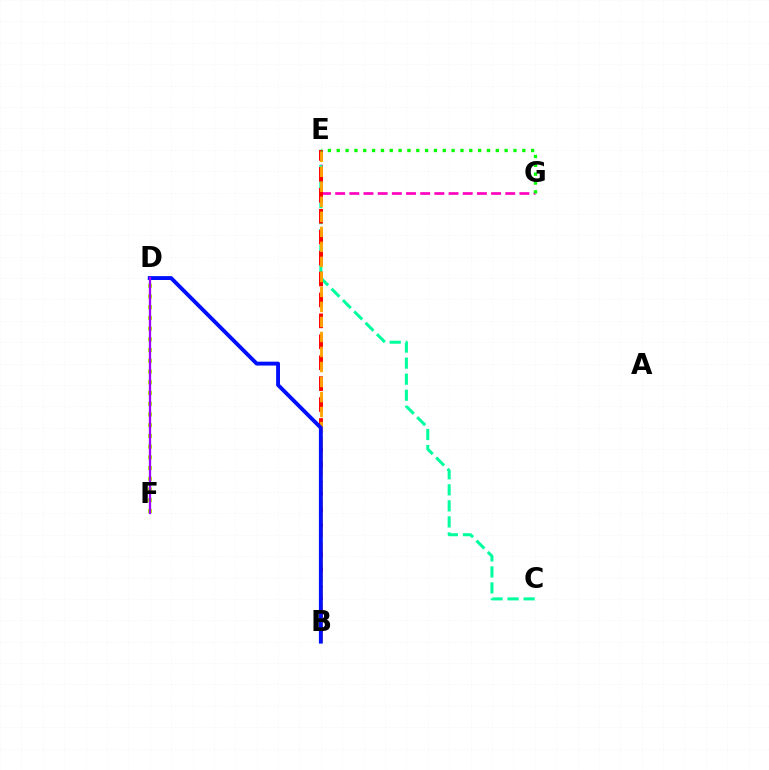{('E', 'G'): [{'color': '#ff00bd', 'line_style': 'dashed', 'thickness': 1.93}, {'color': '#08ff00', 'line_style': 'dotted', 'thickness': 2.4}], ('C', 'E'): [{'color': '#00ff9d', 'line_style': 'dashed', 'thickness': 2.18}], ('B', 'D'): [{'color': '#00b5ff', 'line_style': 'dotted', 'thickness': 1.87}, {'color': '#0010ff', 'line_style': 'solid', 'thickness': 2.79}], ('B', 'E'): [{'color': '#ff0000', 'line_style': 'dashed', 'thickness': 2.84}, {'color': '#ffa500', 'line_style': 'dashed', 'thickness': 2.04}], ('D', 'F'): [{'color': '#b3ff00', 'line_style': 'dotted', 'thickness': 2.91}, {'color': '#9b00ff', 'line_style': 'solid', 'thickness': 1.65}]}